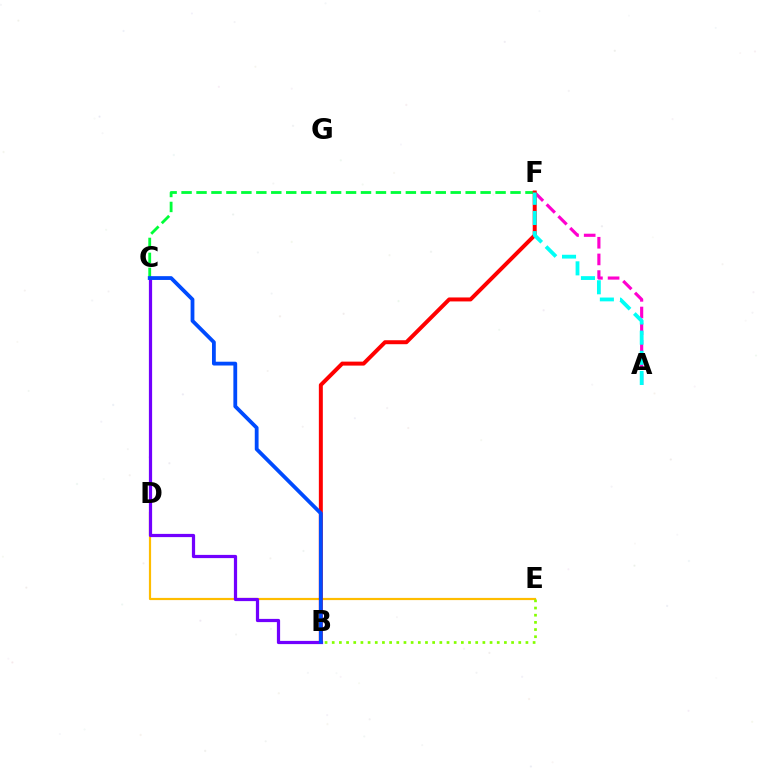{('A', 'F'): [{'color': '#ff00cf', 'line_style': 'dashed', 'thickness': 2.26}, {'color': '#00fff6', 'line_style': 'dashed', 'thickness': 2.74}], ('C', 'F'): [{'color': '#00ff39', 'line_style': 'dashed', 'thickness': 2.03}], ('D', 'E'): [{'color': '#ffbd00', 'line_style': 'solid', 'thickness': 1.57}], ('B', 'F'): [{'color': '#ff0000', 'line_style': 'solid', 'thickness': 2.86}], ('B', 'E'): [{'color': '#84ff00', 'line_style': 'dotted', 'thickness': 1.95}], ('B', 'C'): [{'color': '#7200ff', 'line_style': 'solid', 'thickness': 2.32}, {'color': '#004bff', 'line_style': 'solid', 'thickness': 2.73}]}